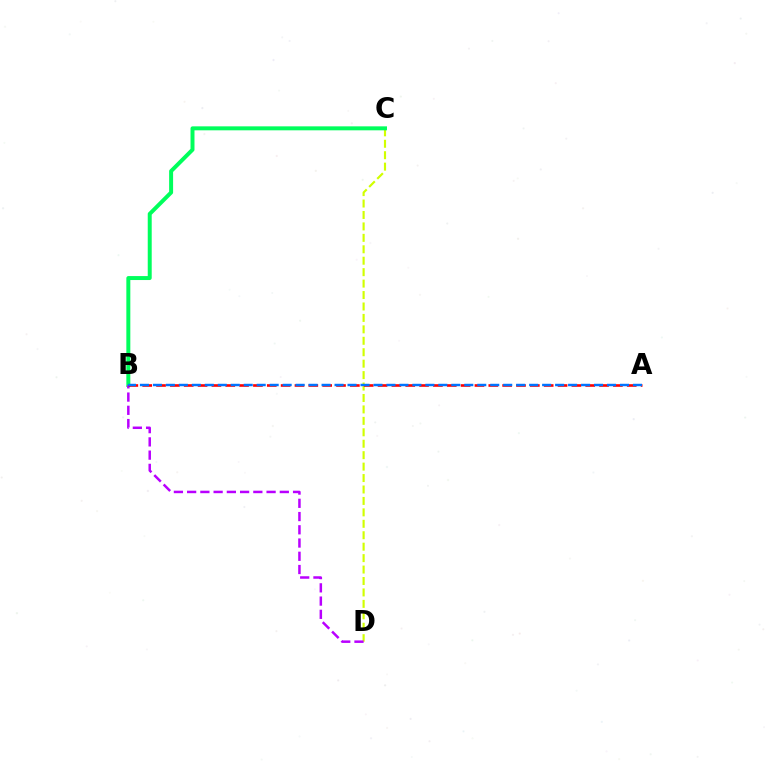{('C', 'D'): [{'color': '#d1ff00', 'line_style': 'dashed', 'thickness': 1.55}], ('B', 'C'): [{'color': '#00ff5c', 'line_style': 'solid', 'thickness': 2.86}], ('B', 'D'): [{'color': '#b900ff', 'line_style': 'dashed', 'thickness': 1.8}], ('A', 'B'): [{'color': '#ff0000', 'line_style': 'dashed', 'thickness': 1.88}, {'color': '#0074ff', 'line_style': 'dashed', 'thickness': 1.76}]}